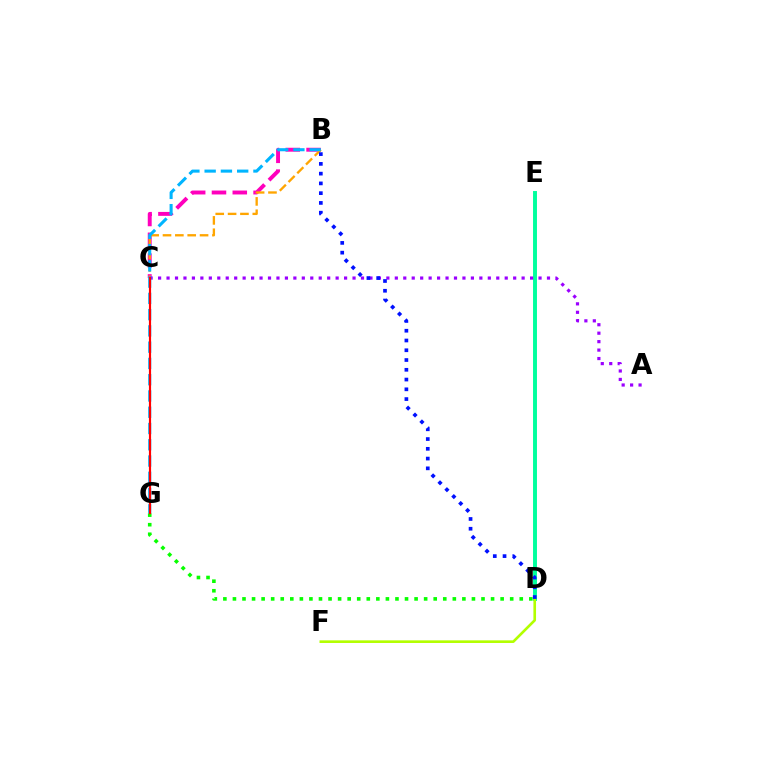{('B', 'C'): [{'color': '#ff00bd', 'line_style': 'dashed', 'thickness': 2.83}, {'color': '#ffa500', 'line_style': 'dashed', 'thickness': 1.68}], ('D', 'E'): [{'color': '#00ff9d', 'line_style': 'solid', 'thickness': 2.83}], ('D', 'F'): [{'color': '#b3ff00', 'line_style': 'solid', 'thickness': 1.9}], ('A', 'C'): [{'color': '#9b00ff', 'line_style': 'dotted', 'thickness': 2.3}], ('B', 'G'): [{'color': '#00b5ff', 'line_style': 'dashed', 'thickness': 2.21}], ('D', 'G'): [{'color': '#08ff00', 'line_style': 'dotted', 'thickness': 2.6}], ('B', 'D'): [{'color': '#0010ff', 'line_style': 'dotted', 'thickness': 2.65}], ('C', 'G'): [{'color': '#ff0000', 'line_style': 'solid', 'thickness': 1.57}]}